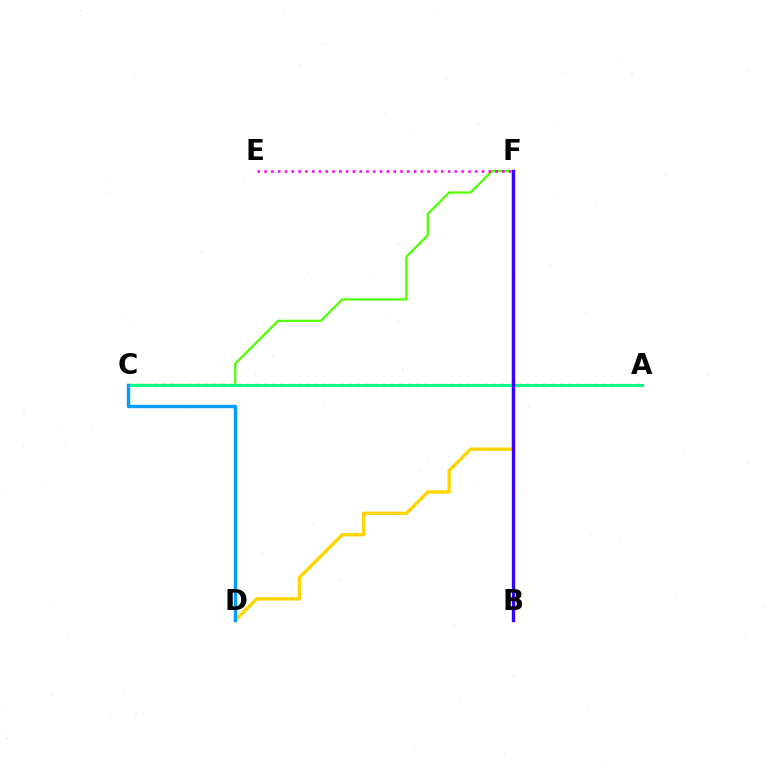{('C', 'F'): [{'color': '#4fff00', 'line_style': 'solid', 'thickness': 1.61}], ('A', 'C'): [{'color': '#ff0000', 'line_style': 'dotted', 'thickness': 2.3}, {'color': '#00ff86', 'line_style': 'solid', 'thickness': 2.2}], ('E', 'F'): [{'color': '#ff00ed', 'line_style': 'dotted', 'thickness': 1.85}], ('D', 'F'): [{'color': '#ffd500', 'line_style': 'solid', 'thickness': 2.42}], ('C', 'D'): [{'color': '#009eff', 'line_style': 'solid', 'thickness': 2.45}], ('B', 'F'): [{'color': '#3700ff', 'line_style': 'solid', 'thickness': 2.4}]}